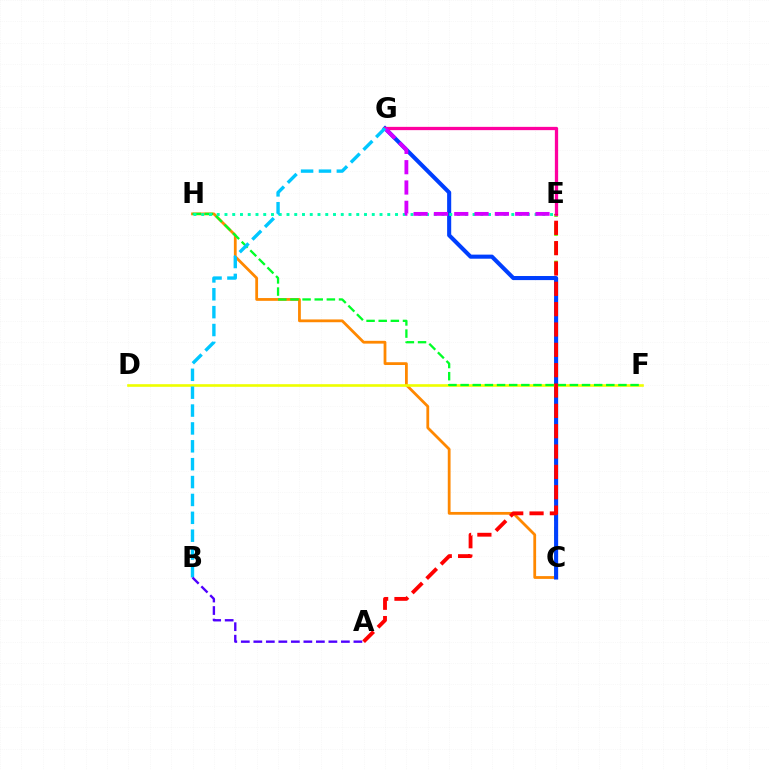{('C', 'E'): [{'color': '#66ff00', 'line_style': 'dashed', 'thickness': 2.58}], ('C', 'H'): [{'color': '#ff8800', 'line_style': 'solid', 'thickness': 2.0}], ('C', 'G'): [{'color': '#003fff', 'line_style': 'solid', 'thickness': 2.94}], ('D', 'F'): [{'color': '#eeff00', 'line_style': 'solid', 'thickness': 1.89}], ('F', 'H'): [{'color': '#00ff27', 'line_style': 'dashed', 'thickness': 1.65}], ('E', 'H'): [{'color': '#00ffaf', 'line_style': 'dotted', 'thickness': 2.11}], ('E', 'G'): [{'color': '#ff00a0', 'line_style': 'solid', 'thickness': 2.36}, {'color': '#d600ff', 'line_style': 'dashed', 'thickness': 2.76}], ('A', 'E'): [{'color': '#ff0000', 'line_style': 'dashed', 'thickness': 2.76}], ('B', 'G'): [{'color': '#00c7ff', 'line_style': 'dashed', 'thickness': 2.43}], ('A', 'B'): [{'color': '#4f00ff', 'line_style': 'dashed', 'thickness': 1.7}]}